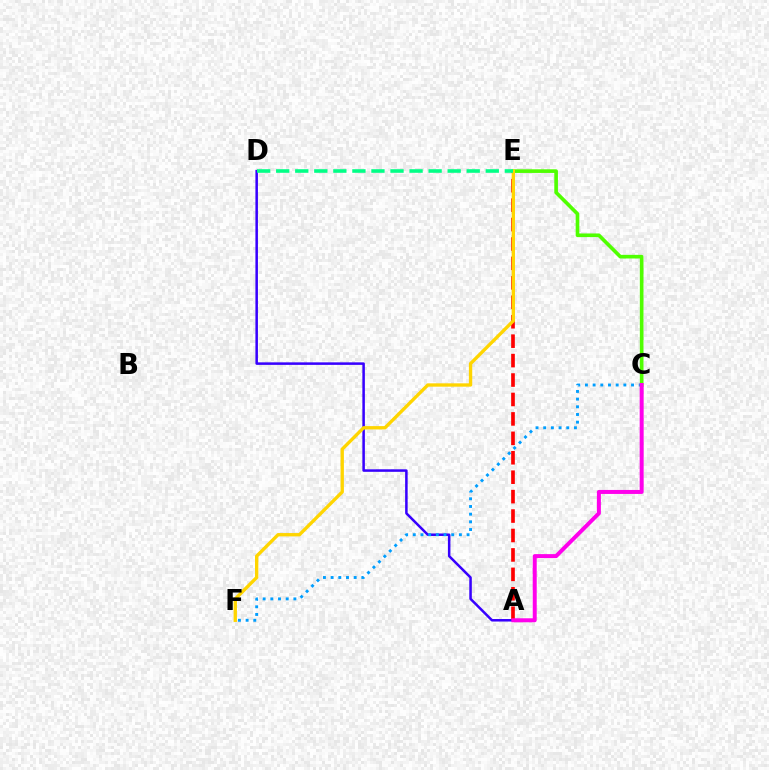{('A', 'D'): [{'color': '#3700ff', 'line_style': 'solid', 'thickness': 1.81}], ('C', 'F'): [{'color': '#009eff', 'line_style': 'dotted', 'thickness': 2.09}], ('C', 'E'): [{'color': '#4fff00', 'line_style': 'solid', 'thickness': 2.62}], ('A', 'E'): [{'color': '#ff0000', 'line_style': 'dashed', 'thickness': 2.64}], ('A', 'C'): [{'color': '#ff00ed', 'line_style': 'solid', 'thickness': 2.87}], ('E', 'F'): [{'color': '#ffd500', 'line_style': 'solid', 'thickness': 2.4}], ('D', 'E'): [{'color': '#00ff86', 'line_style': 'dashed', 'thickness': 2.59}]}